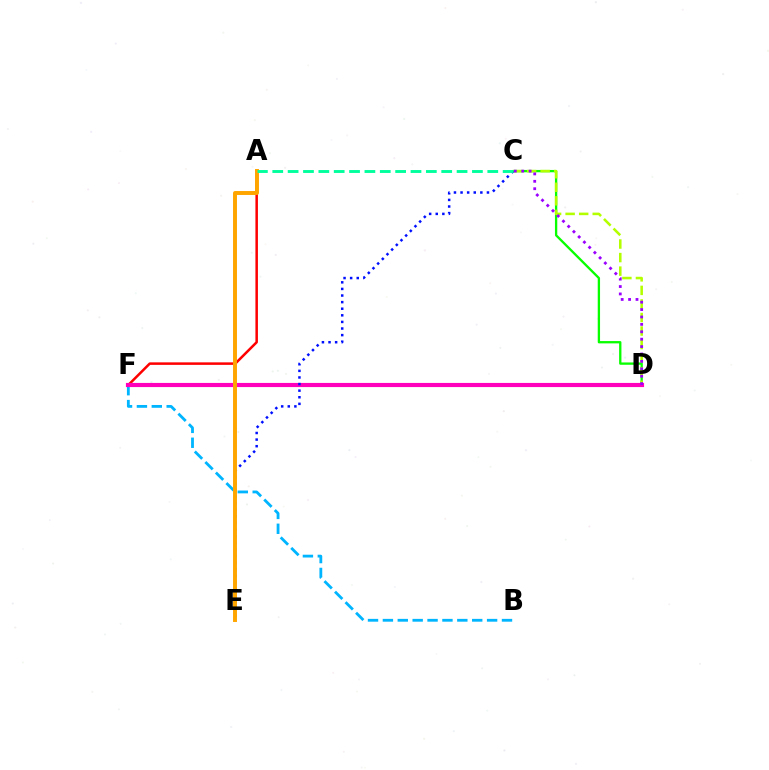{('B', 'F'): [{'color': '#00b5ff', 'line_style': 'dashed', 'thickness': 2.02}], ('C', 'D'): [{'color': '#08ff00', 'line_style': 'solid', 'thickness': 1.67}, {'color': '#b3ff00', 'line_style': 'dashed', 'thickness': 1.84}, {'color': '#9b00ff', 'line_style': 'dotted', 'thickness': 2.01}], ('A', 'F'): [{'color': '#ff0000', 'line_style': 'solid', 'thickness': 1.81}], ('D', 'F'): [{'color': '#ff00bd', 'line_style': 'solid', 'thickness': 2.98}], ('C', 'E'): [{'color': '#0010ff', 'line_style': 'dotted', 'thickness': 1.79}], ('A', 'E'): [{'color': '#ffa500', 'line_style': 'solid', 'thickness': 2.84}], ('A', 'C'): [{'color': '#00ff9d', 'line_style': 'dashed', 'thickness': 2.09}]}